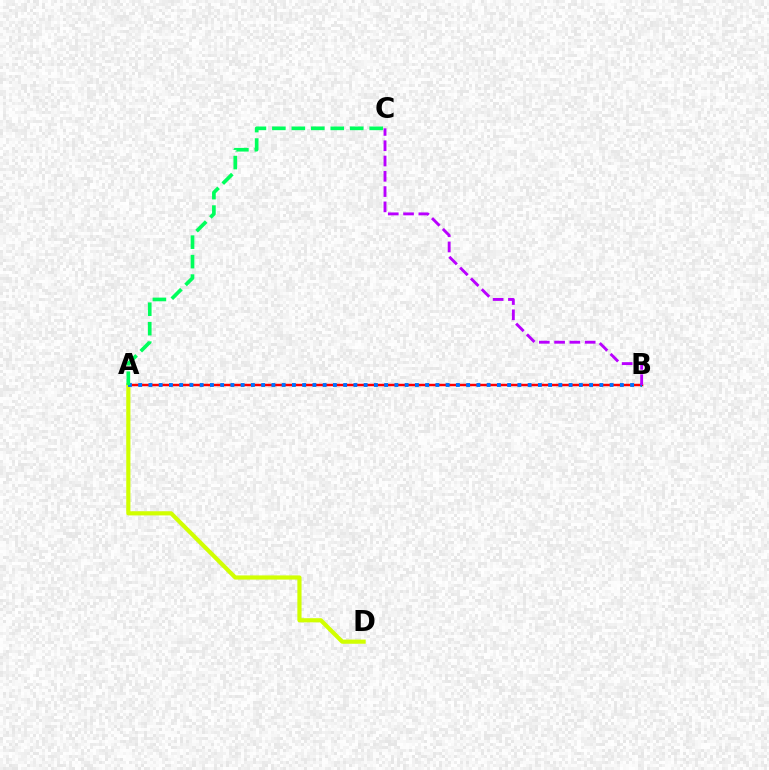{('A', 'B'): [{'color': '#ff0000', 'line_style': 'solid', 'thickness': 1.77}, {'color': '#0074ff', 'line_style': 'dotted', 'thickness': 2.78}], ('A', 'D'): [{'color': '#d1ff00', 'line_style': 'solid', 'thickness': 3.0}], ('A', 'C'): [{'color': '#00ff5c', 'line_style': 'dashed', 'thickness': 2.64}], ('B', 'C'): [{'color': '#b900ff', 'line_style': 'dashed', 'thickness': 2.08}]}